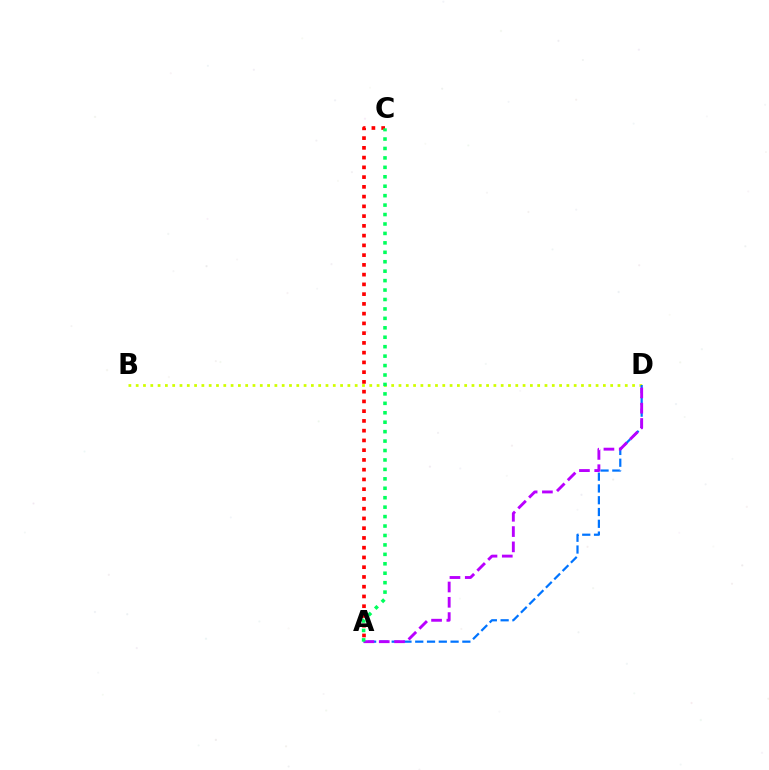{('A', 'C'): [{'color': '#ff0000', 'line_style': 'dotted', 'thickness': 2.65}, {'color': '#00ff5c', 'line_style': 'dotted', 'thickness': 2.56}], ('B', 'D'): [{'color': '#d1ff00', 'line_style': 'dotted', 'thickness': 1.98}], ('A', 'D'): [{'color': '#0074ff', 'line_style': 'dashed', 'thickness': 1.6}, {'color': '#b900ff', 'line_style': 'dashed', 'thickness': 2.08}]}